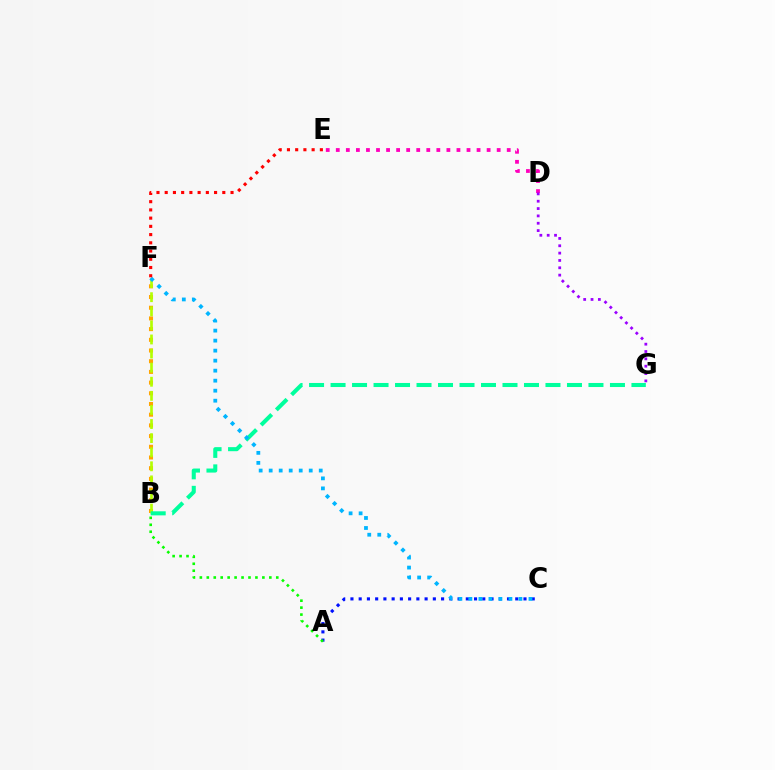{('B', 'F'): [{'color': '#ffa500', 'line_style': 'dotted', 'thickness': 2.91}, {'color': '#b3ff00', 'line_style': 'dashed', 'thickness': 1.91}], ('A', 'C'): [{'color': '#0010ff', 'line_style': 'dotted', 'thickness': 2.24}], ('B', 'G'): [{'color': '#00ff9d', 'line_style': 'dashed', 'thickness': 2.92}], ('D', 'E'): [{'color': '#ff00bd', 'line_style': 'dotted', 'thickness': 2.73}], ('A', 'B'): [{'color': '#08ff00', 'line_style': 'dotted', 'thickness': 1.89}], ('C', 'F'): [{'color': '#00b5ff', 'line_style': 'dotted', 'thickness': 2.72}], ('D', 'G'): [{'color': '#9b00ff', 'line_style': 'dotted', 'thickness': 1.99}], ('E', 'F'): [{'color': '#ff0000', 'line_style': 'dotted', 'thickness': 2.24}]}